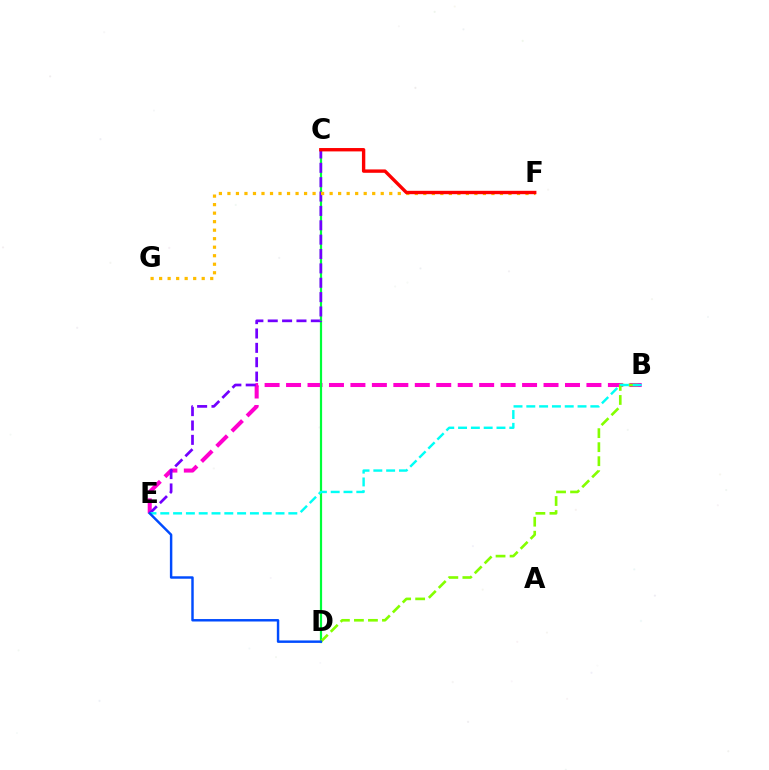{('B', 'E'): [{'color': '#ff00cf', 'line_style': 'dashed', 'thickness': 2.91}, {'color': '#00fff6', 'line_style': 'dashed', 'thickness': 1.74}], ('C', 'D'): [{'color': '#00ff39', 'line_style': 'solid', 'thickness': 1.6}], ('B', 'D'): [{'color': '#84ff00', 'line_style': 'dashed', 'thickness': 1.9}], ('C', 'E'): [{'color': '#7200ff', 'line_style': 'dashed', 'thickness': 1.95}], ('F', 'G'): [{'color': '#ffbd00', 'line_style': 'dotted', 'thickness': 2.31}], ('C', 'F'): [{'color': '#ff0000', 'line_style': 'solid', 'thickness': 2.43}], ('D', 'E'): [{'color': '#004bff', 'line_style': 'solid', 'thickness': 1.76}]}